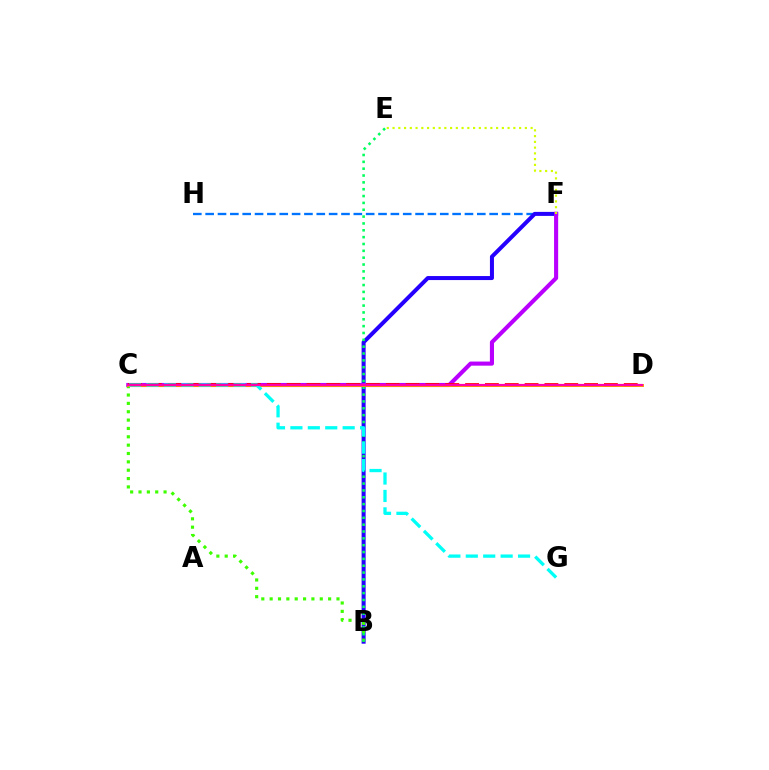{('F', 'H'): [{'color': '#0074ff', 'line_style': 'dashed', 'thickness': 1.68}], ('B', 'F'): [{'color': '#2500ff', 'line_style': 'solid', 'thickness': 2.89}], ('B', 'C'): [{'color': '#3dff00', 'line_style': 'dotted', 'thickness': 2.27}], ('C', 'F'): [{'color': '#b900ff', 'line_style': 'solid', 'thickness': 2.96}], ('C', 'D'): [{'color': '#ff0000', 'line_style': 'dashed', 'thickness': 2.69}, {'color': '#ff9400', 'line_style': 'solid', 'thickness': 2.11}, {'color': '#ff00ac', 'line_style': 'solid', 'thickness': 1.58}], ('B', 'E'): [{'color': '#00ff5c', 'line_style': 'dotted', 'thickness': 1.86}], ('C', 'G'): [{'color': '#00fff6', 'line_style': 'dashed', 'thickness': 2.37}], ('E', 'F'): [{'color': '#d1ff00', 'line_style': 'dotted', 'thickness': 1.56}]}